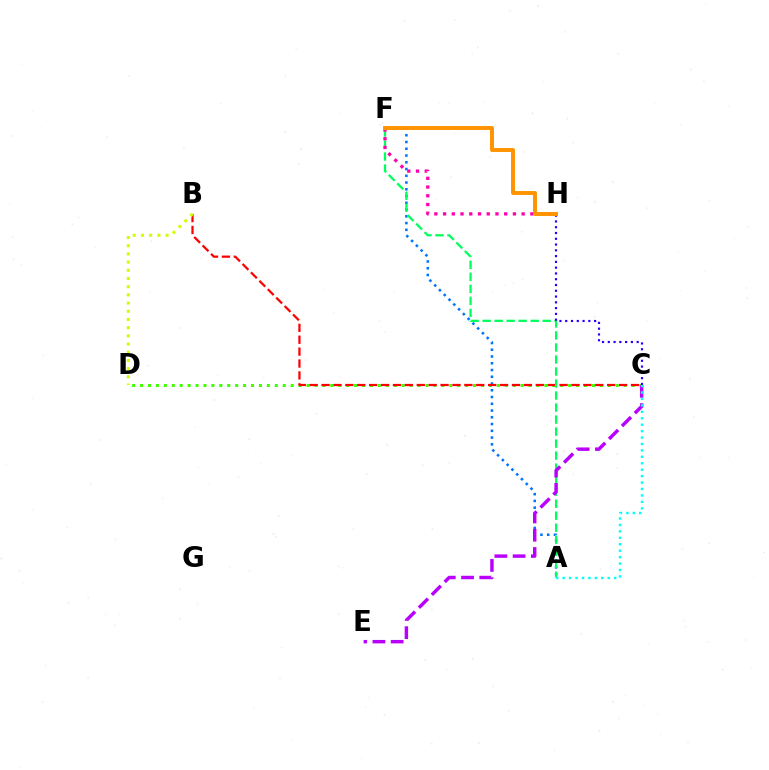{('C', 'D'): [{'color': '#3dff00', 'line_style': 'dotted', 'thickness': 2.15}], ('A', 'F'): [{'color': '#0074ff', 'line_style': 'dotted', 'thickness': 1.84}, {'color': '#00ff5c', 'line_style': 'dashed', 'thickness': 1.63}], ('B', 'C'): [{'color': '#ff0000', 'line_style': 'dashed', 'thickness': 1.62}], ('B', 'D'): [{'color': '#d1ff00', 'line_style': 'dotted', 'thickness': 2.23}], ('F', 'H'): [{'color': '#ff00ac', 'line_style': 'dotted', 'thickness': 2.37}, {'color': '#ff9400', 'line_style': 'solid', 'thickness': 2.84}], ('C', 'E'): [{'color': '#b900ff', 'line_style': 'dashed', 'thickness': 2.48}], ('C', 'H'): [{'color': '#2500ff', 'line_style': 'dotted', 'thickness': 1.57}], ('A', 'C'): [{'color': '#00fff6', 'line_style': 'dotted', 'thickness': 1.75}]}